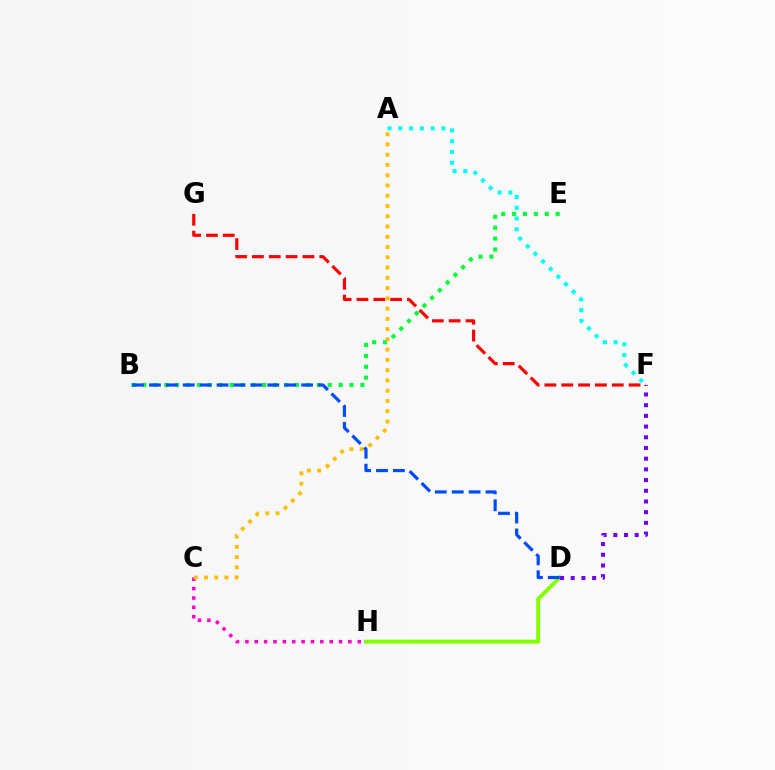{('B', 'E'): [{'color': '#00ff39', 'line_style': 'dotted', 'thickness': 2.96}], ('C', 'H'): [{'color': '#ff00cf', 'line_style': 'dotted', 'thickness': 2.54}], ('F', 'G'): [{'color': '#ff0000', 'line_style': 'dashed', 'thickness': 2.29}], ('A', 'F'): [{'color': '#00fff6', 'line_style': 'dotted', 'thickness': 2.93}], ('D', 'H'): [{'color': '#84ff00', 'line_style': 'solid', 'thickness': 2.85}], ('A', 'C'): [{'color': '#ffbd00', 'line_style': 'dotted', 'thickness': 2.79}], ('D', 'F'): [{'color': '#7200ff', 'line_style': 'dotted', 'thickness': 2.91}], ('B', 'D'): [{'color': '#004bff', 'line_style': 'dashed', 'thickness': 2.3}]}